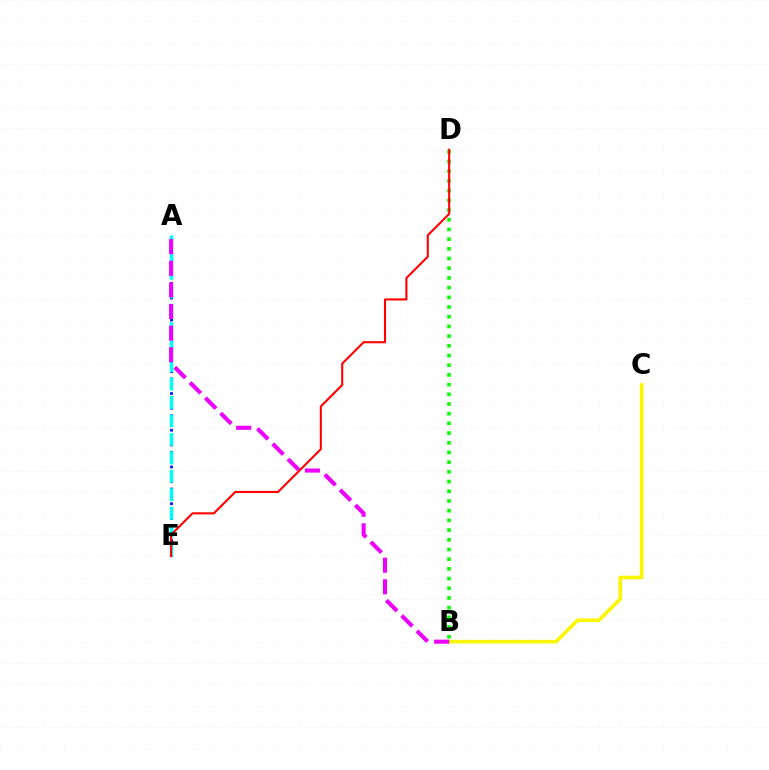{('A', 'E'): [{'color': '#0010ff', 'line_style': 'dotted', 'thickness': 2.0}, {'color': '#00fff6', 'line_style': 'dashed', 'thickness': 2.51}], ('B', 'D'): [{'color': '#08ff00', 'line_style': 'dotted', 'thickness': 2.64}], ('B', 'C'): [{'color': '#fcf500', 'line_style': 'solid', 'thickness': 2.6}], ('A', 'B'): [{'color': '#ee00ff', 'line_style': 'dashed', 'thickness': 2.94}], ('D', 'E'): [{'color': '#ff0000', 'line_style': 'solid', 'thickness': 1.51}]}